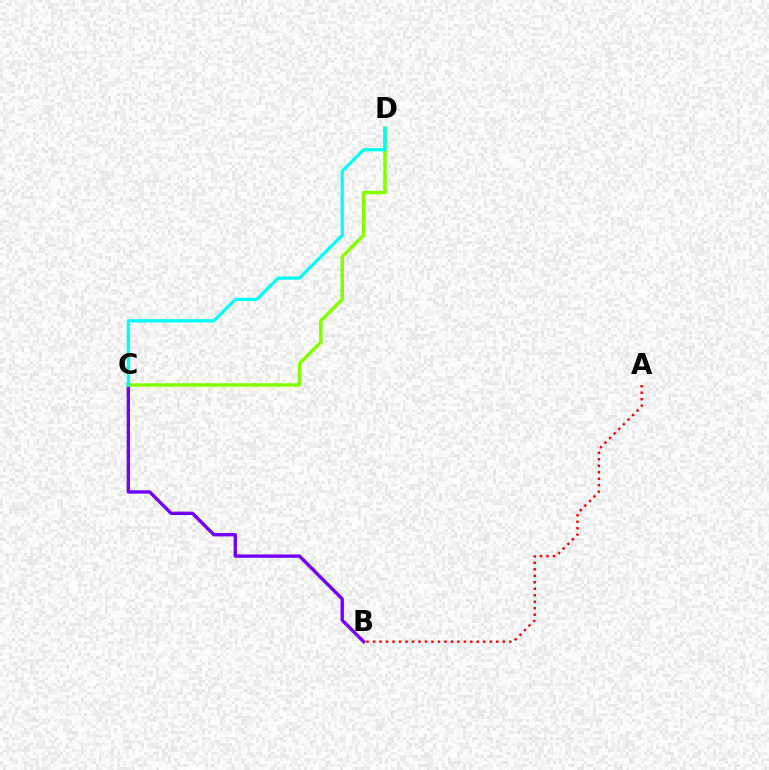{('B', 'C'): [{'color': '#7200ff', 'line_style': 'solid', 'thickness': 2.43}], ('C', 'D'): [{'color': '#84ff00', 'line_style': 'solid', 'thickness': 2.52}, {'color': '#00fff6', 'line_style': 'solid', 'thickness': 2.33}], ('A', 'B'): [{'color': '#ff0000', 'line_style': 'dotted', 'thickness': 1.76}]}